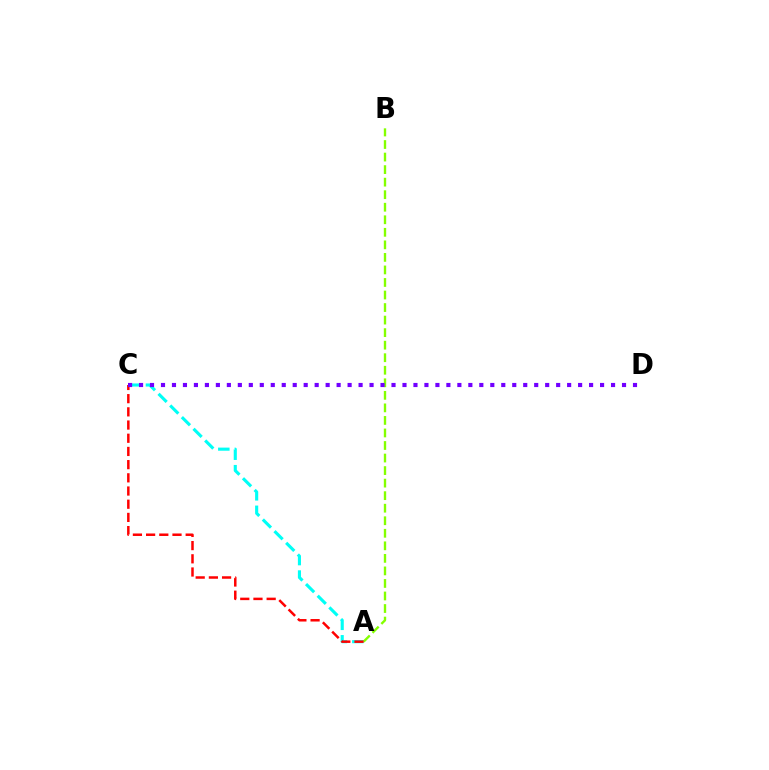{('A', 'C'): [{'color': '#00fff6', 'line_style': 'dashed', 'thickness': 2.24}, {'color': '#ff0000', 'line_style': 'dashed', 'thickness': 1.79}], ('A', 'B'): [{'color': '#84ff00', 'line_style': 'dashed', 'thickness': 1.7}], ('C', 'D'): [{'color': '#7200ff', 'line_style': 'dotted', 'thickness': 2.98}]}